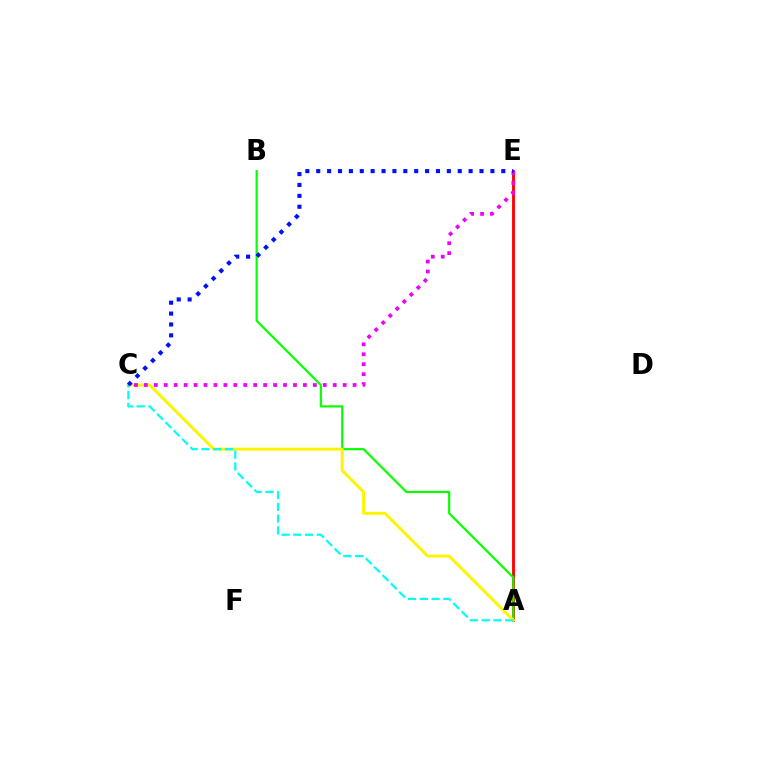{('A', 'E'): [{'color': '#ff0000', 'line_style': 'solid', 'thickness': 2.07}], ('A', 'B'): [{'color': '#08ff00', 'line_style': 'solid', 'thickness': 1.58}], ('A', 'C'): [{'color': '#fcf500', 'line_style': 'solid', 'thickness': 2.13}, {'color': '#00fff6', 'line_style': 'dashed', 'thickness': 1.6}], ('C', 'E'): [{'color': '#ee00ff', 'line_style': 'dotted', 'thickness': 2.7}, {'color': '#0010ff', 'line_style': 'dotted', 'thickness': 2.96}]}